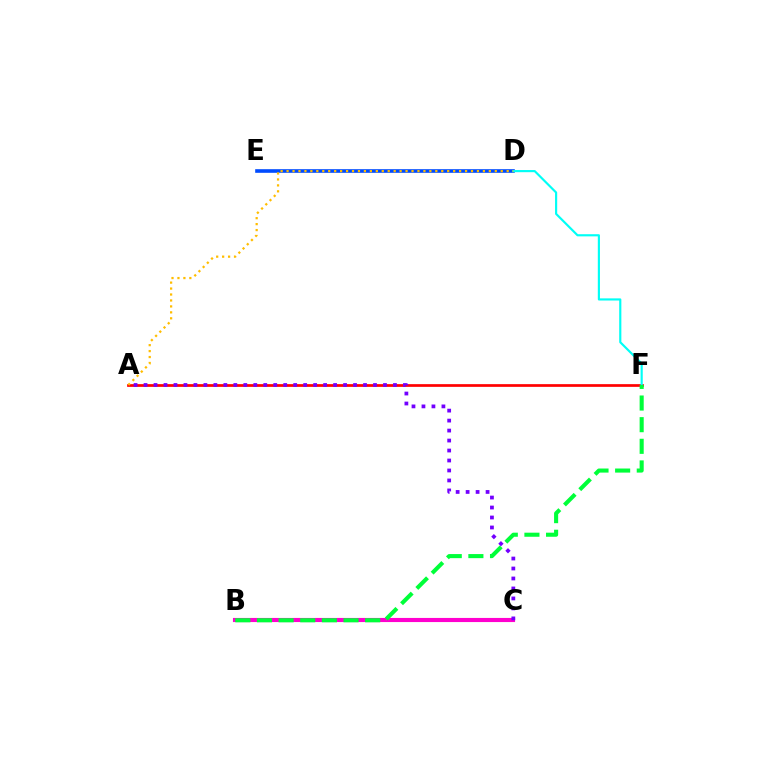{('A', 'F'): [{'color': '#ff0000', 'line_style': 'solid', 'thickness': 1.95}], ('D', 'E'): [{'color': '#004bff', 'line_style': 'solid', 'thickness': 2.61}], ('B', 'C'): [{'color': '#84ff00', 'line_style': 'dotted', 'thickness': 2.07}, {'color': '#ff00cf', 'line_style': 'solid', 'thickness': 2.97}], ('D', 'F'): [{'color': '#00fff6', 'line_style': 'solid', 'thickness': 1.55}], ('A', 'C'): [{'color': '#7200ff', 'line_style': 'dotted', 'thickness': 2.71}], ('B', 'F'): [{'color': '#00ff39', 'line_style': 'dashed', 'thickness': 2.94}], ('A', 'D'): [{'color': '#ffbd00', 'line_style': 'dotted', 'thickness': 1.62}]}